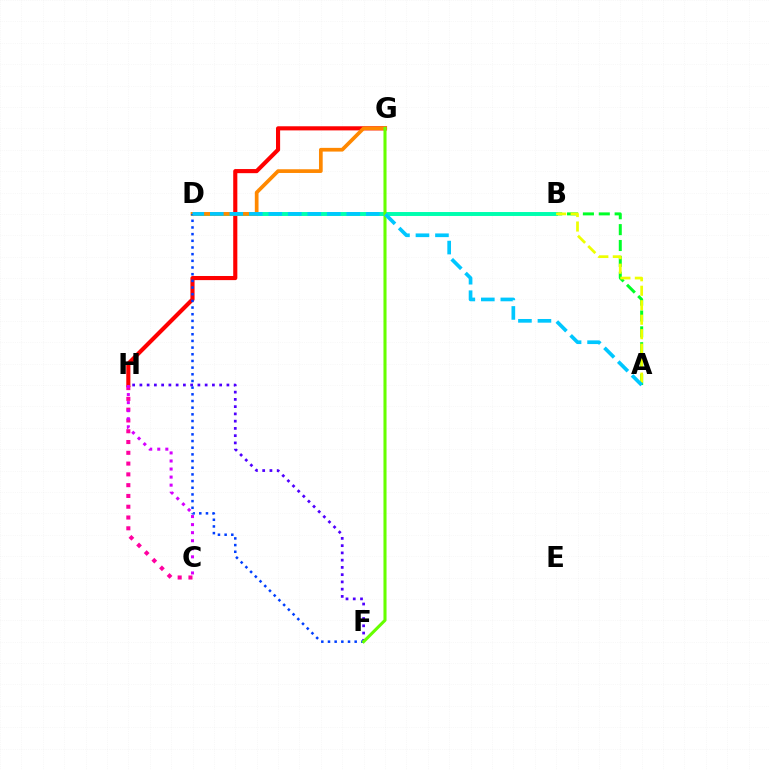{('G', 'H'): [{'color': '#ff0000', 'line_style': 'solid', 'thickness': 2.97}], ('F', 'H'): [{'color': '#4f00ff', 'line_style': 'dotted', 'thickness': 1.97}], ('A', 'B'): [{'color': '#00ff27', 'line_style': 'dashed', 'thickness': 2.16}, {'color': '#eeff00', 'line_style': 'dashed', 'thickness': 1.97}], ('B', 'D'): [{'color': '#00ffaf', 'line_style': 'solid', 'thickness': 2.84}], ('C', 'H'): [{'color': '#ff00a0', 'line_style': 'dotted', 'thickness': 2.93}, {'color': '#d600ff', 'line_style': 'dotted', 'thickness': 2.19}], ('D', 'G'): [{'color': '#ff8800', 'line_style': 'solid', 'thickness': 2.67}], ('D', 'F'): [{'color': '#003fff', 'line_style': 'dotted', 'thickness': 1.81}], ('F', 'G'): [{'color': '#66ff00', 'line_style': 'solid', 'thickness': 2.21}], ('A', 'D'): [{'color': '#00c7ff', 'line_style': 'dashed', 'thickness': 2.65}]}